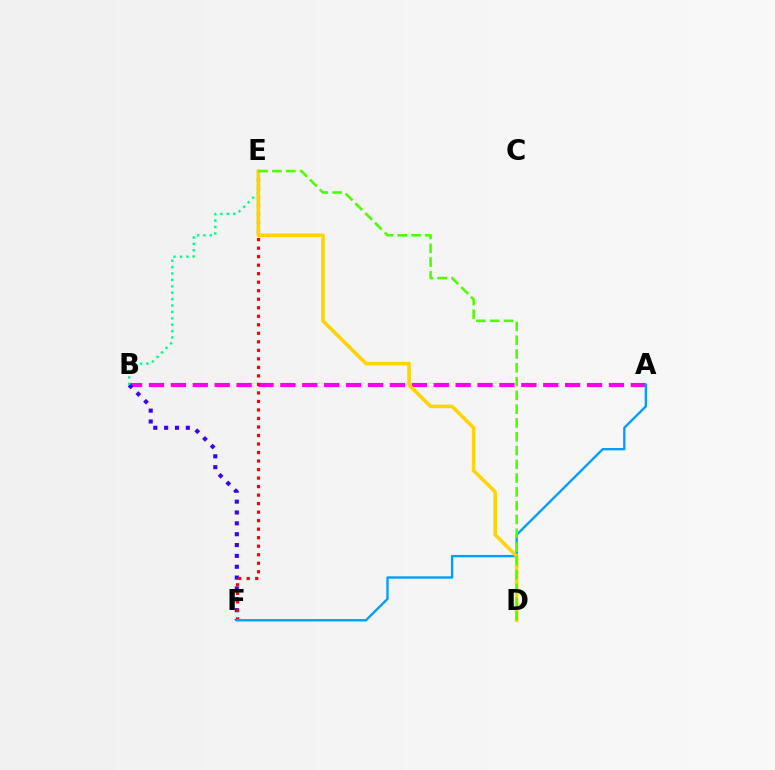{('A', 'B'): [{'color': '#ff00ed', 'line_style': 'dashed', 'thickness': 2.98}], ('B', 'F'): [{'color': '#3700ff', 'line_style': 'dotted', 'thickness': 2.95}], ('E', 'F'): [{'color': '#ff0000', 'line_style': 'dotted', 'thickness': 2.31}], ('B', 'E'): [{'color': '#00ff86', 'line_style': 'dotted', 'thickness': 1.74}], ('A', 'F'): [{'color': '#009eff', 'line_style': 'solid', 'thickness': 1.7}], ('D', 'E'): [{'color': '#ffd500', 'line_style': 'solid', 'thickness': 2.59}, {'color': '#4fff00', 'line_style': 'dashed', 'thickness': 1.87}]}